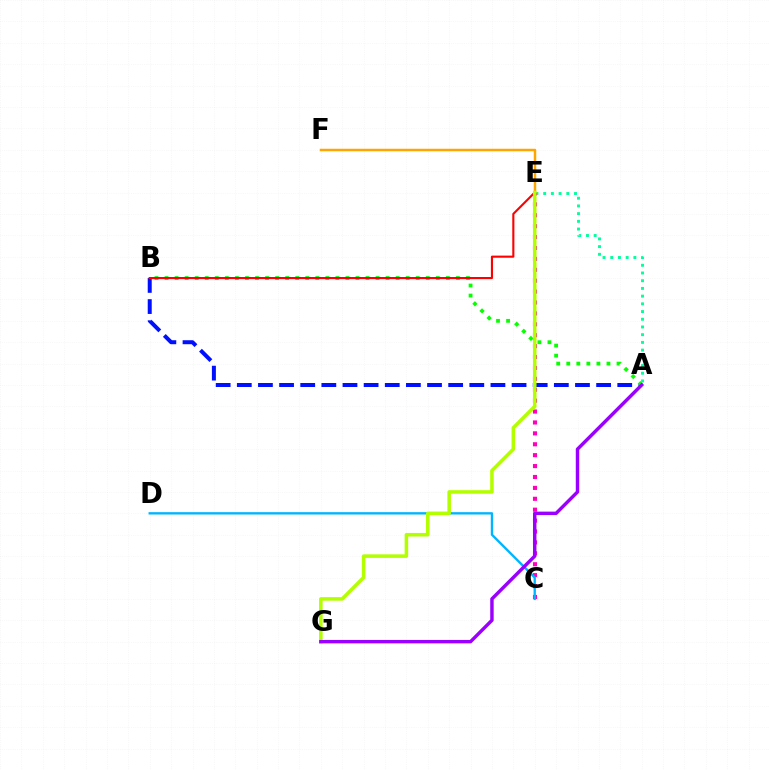{('A', 'B'): [{'color': '#0010ff', 'line_style': 'dashed', 'thickness': 2.87}, {'color': '#08ff00', 'line_style': 'dotted', 'thickness': 2.73}], ('A', 'E'): [{'color': '#00ff9d', 'line_style': 'dotted', 'thickness': 2.09}], ('C', 'E'): [{'color': '#ff00bd', 'line_style': 'dotted', 'thickness': 2.96}], ('C', 'D'): [{'color': '#00b5ff', 'line_style': 'solid', 'thickness': 1.69}], ('B', 'E'): [{'color': '#ff0000', 'line_style': 'solid', 'thickness': 1.52}], ('E', 'F'): [{'color': '#ffa500', 'line_style': 'solid', 'thickness': 1.79}], ('E', 'G'): [{'color': '#b3ff00', 'line_style': 'solid', 'thickness': 2.56}], ('A', 'G'): [{'color': '#9b00ff', 'line_style': 'solid', 'thickness': 2.47}]}